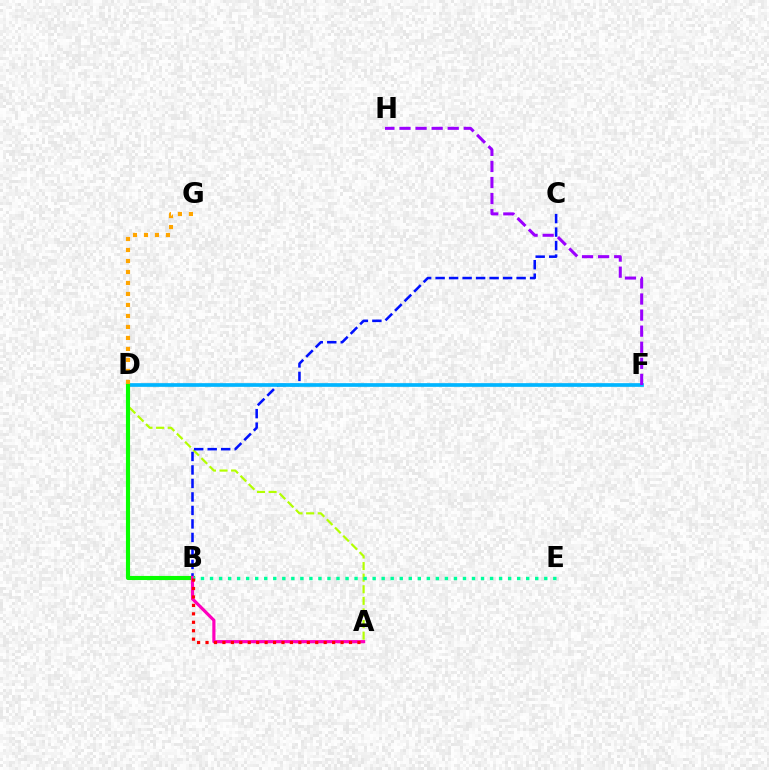{('A', 'D'): [{'color': '#b3ff00', 'line_style': 'dashed', 'thickness': 1.57}], ('B', 'C'): [{'color': '#0010ff', 'line_style': 'dashed', 'thickness': 1.83}], ('D', 'F'): [{'color': '#00b5ff', 'line_style': 'solid', 'thickness': 2.66}], ('B', 'D'): [{'color': '#08ff00', 'line_style': 'solid', 'thickness': 2.97}], ('A', 'B'): [{'color': '#ff00bd', 'line_style': 'solid', 'thickness': 2.28}, {'color': '#ff0000', 'line_style': 'dotted', 'thickness': 2.29}], ('D', 'G'): [{'color': '#ffa500', 'line_style': 'dotted', 'thickness': 2.99}], ('B', 'E'): [{'color': '#00ff9d', 'line_style': 'dotted', 'thickness': 2.45}], ('F', 'H'): [{'color': '#9b00ff', 'line_style': 'dashed', 'thickness': 2.18}]}